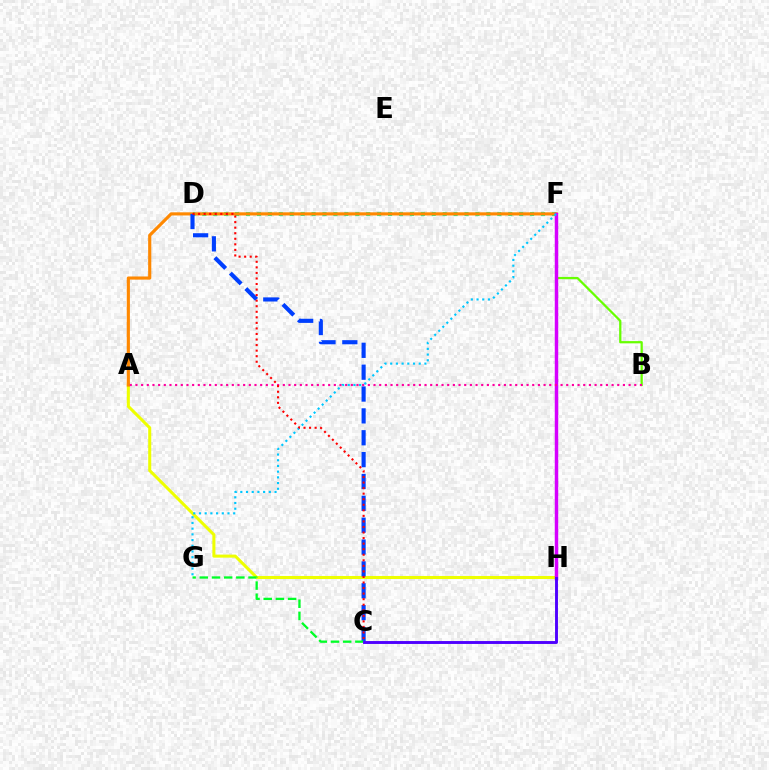{('A', 'H'): [{'color': '#eeff00', 'line_style': 'solid', 'thickness': 2.19}], ('D', 'F'): [{'color': '#00ffaf', 'line_style': 'dotted', 'thickness': 2.97}], ('B', 'F'): [{'color': '#66ff00', 'line_style': 'solid', 'thickness': 1.62}], ('A', 'F'): [{'color': '#ff8800', 'line_style': 'solid', 'thickness': 2.27}], ('F', 'H'): [{'color': '#d600ff', 'line_style': 'solid', 'thickness': 2.5}], ('C', 'D'): [{'color': '#003fff', 'line_style': 'dashed', 'thickness': 2.97}, {'color': '#ff0000', 'line_style': 'dotted', 'thickness': 1.51}], ('C', 'G'): [{'color': '#00ff27', 'line_style': 'dashed', 'thickness': 1.66}], ('A', 'B'): [{'color': '#ff00a0', 'line_style': 'dotted', 'thickness': 1.54}], ('F', 'G'): [{'color': '#00c7ff', 'line_style': 'dotted', 'thickness': 1.55}], ('C', 'H'): [{'color': '#4f00ff', 'line_style': 'solid', 'thickness': 2.09}]}